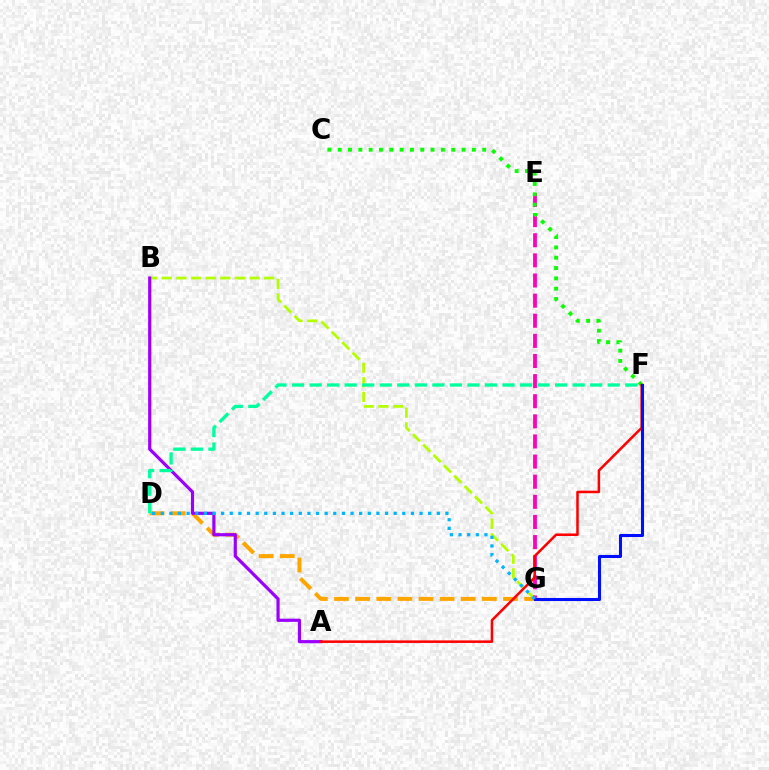{('B', 'G'): [{'color': '#b3ff00', 'line_style': 'dashed', 'thickness': 1.99}], ('D', 'G'): [{'color': '#ffa500', 'line_style': 'dashed', 'thickness': 2.87}, {'color': '#00b5ff', 'line_style': 'dotted', 'thickness': 2.34}], ('A', 'B'): [{'color': '#9b00ff', 'line_style': 'solid', 'thickness': 2.29}], ('E', 'G'): [{'color': '#ff00bd', 'line_style': 'dashed', 'thickness': 2.73}], ('C', 'F'): [{'color': '#08ff00', 'line_style': 'dotted', 'thickness': 2.8}], ('A', 'F'): [{'color': '#ff0000', 'line_style': 'solid', 'thickness': 1.82}], ('F', 'G'): [{'color': '#0010ff', 'line_style': 'solid', 'thickness': 2.2}], ('D', 'F'): [{'color': '#00ff9d', 'line_style': 'dashed', 'thickness': 2.38}]}